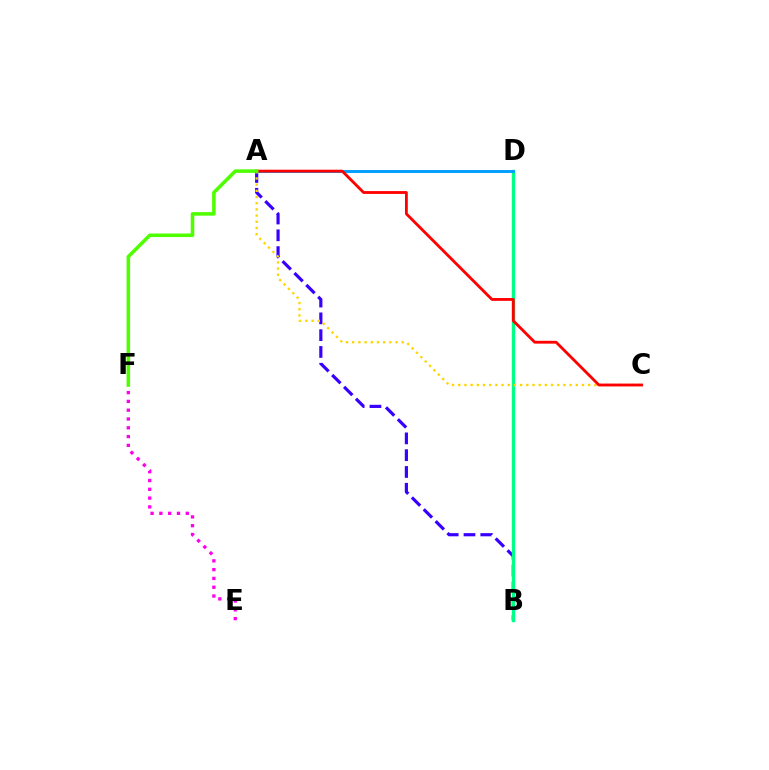{('A', 'B'): [{'color': '#3700ff', 'line_style': 'dashed', 'thickness': 2.28}], ('B', 'D'): [{'color': '#00ff86', 'line_style': 'solid', 'thickness': 2.43}], ('A', 'D'): [{'color': '#009eff', 'line_style': 'solid', 'thickness': 2.09}], ('E', 'F'): [{'color': '#ff00ed', 'line_style': 'dotted', 'thickness': 2.39}], ('A', 'C'): [{'color': '#ffd500', 'line_style': 'dotted', 'thickness': 1.68}, {'color': '#ff0000', 'line_style': 'solid', 'thickness': 2.03}], ('A', 'F'): [{'color': '#4fff00', 'line_style': 'solid', 'thickness': 2.56}]}